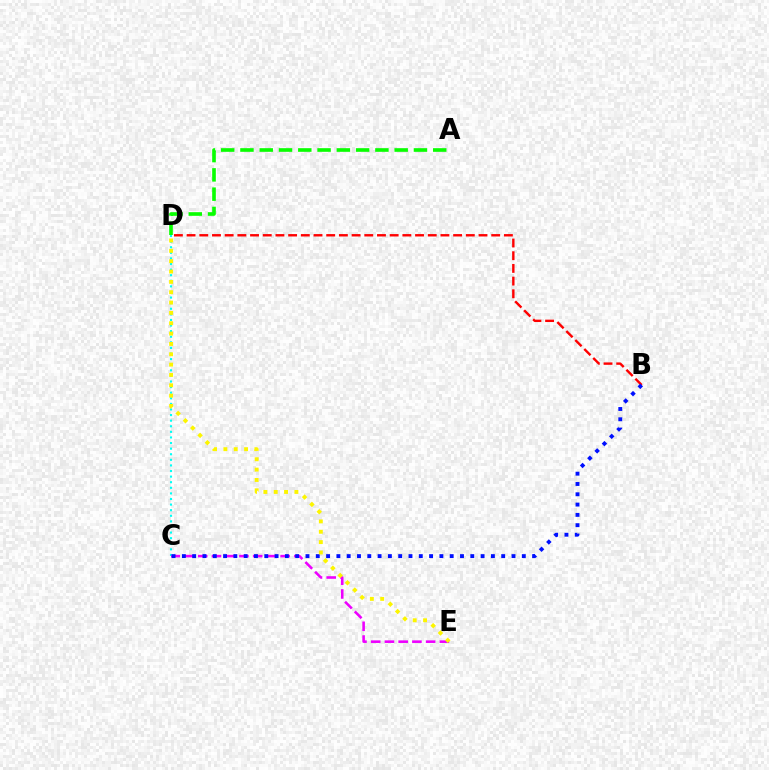{('C', 'D'): [{'color': '#00fff6', 'line_style': 'dotted', 'thickness': 1.52}], ('C', 'E'): [{'color': '#ee00ff', 'line_style': 'dashed', 'thickness': 1.87}], ('B', 'D'): [{'color': '#ff0000', 'line_style': 'dashed', 'thickness': 1.72}], ('B', 'C'): [{'color': '#0010ff', 'line_style': 'dotted', 'thickness': 2.8}], ('A', 'D'): [{'color': '#08ff00', 'line_style': 'dashed', 'thickness': 2.62}], ('D', 'E'): [{'color': '#fcf500', 'line_style': 'dotted', 'thickness': 2.81}]}